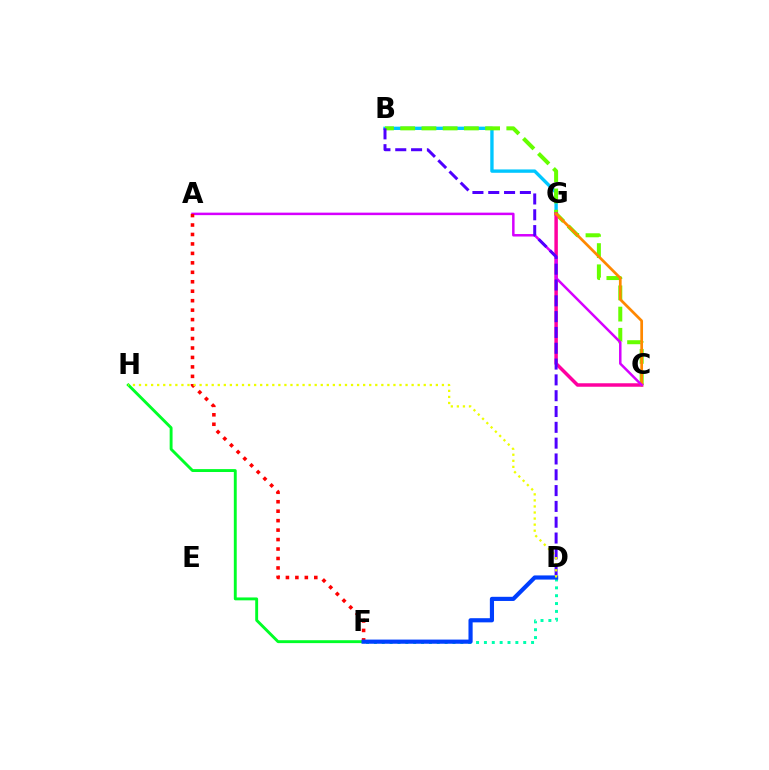{('B', 'G'): [{'color': '#00c7ff', 'line_style': 'solid', 'thickness': 2.42}], ('B', 'C'): [{'color': '#66ff00', 'line_style': 'dashed', 'thickness': 2.88}], ('F', 'H'): [{'color': '#00ff27', 'line_style': 'solid', 'thickness': 2.09}], ('C', 'G'): [{'color': '#ff00a0', 'line_style': 'solid', 'thickness': 2.51}, {'color': '#ff8800', 'line_style': 'solid', 'thickness': 1.96}], ('A', 'C'): [{'color': '#d600ff', 'line_style': 'solid', 'thickness': 1.79}], ('A', 'F'): [{'color': '#ff0000', 'line_style': 'dotted', 'thickness': 2.57}], ('B', 'D'): [{'color': '#4f00ff', 'line_style': 'dashed', 'thickness': 2.15}], ('D', 'F'): [{'color': '#00ffaf', 'line_style': 'dotted', 'thickness': 2.14}, {'color': '#003fff', 'line_style': 'solid', 'thickness': 3.0}], ('D', 'H'): [{'color': '#eeff00', 'line_style': 'dotted', 'thickness': 1.65}]}